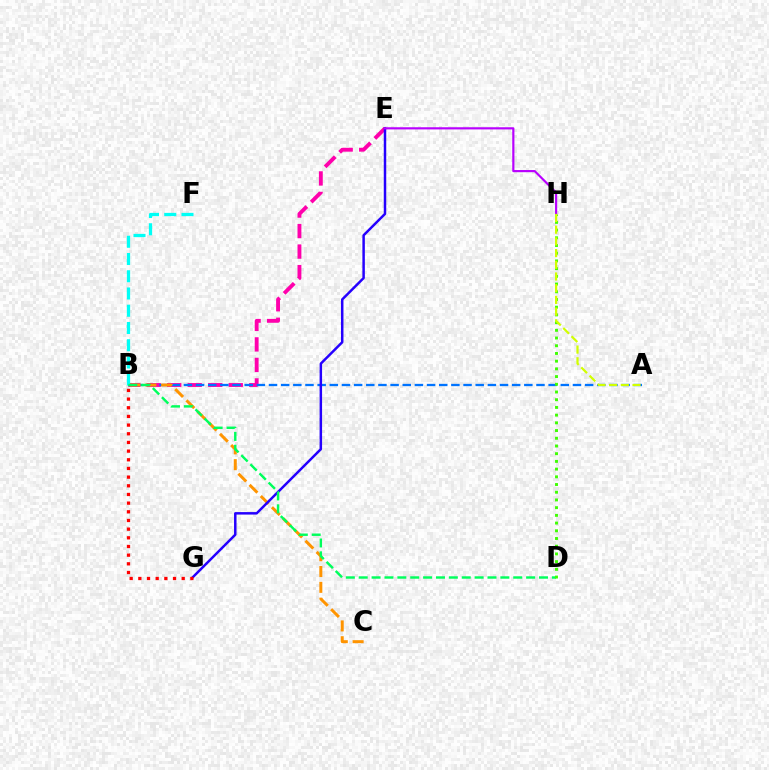{('B', 'E'): [{'color': '#ff00ac', 'line_style': 'dashed', 'thickness': 2.79}], ('A', 'B'): [{'color': '#0074ff', 'line_style': 'dashed', 'thickness': 1.65}], ('B', 'C'): [{'color': '#ff9400', 'line_style': 'dashed', 'thickness': 2.15}], ('B', 'F'): [{'color': '#00fff6', 'line_style': 'dashed', 'thickness': 2.34}], ('E', 'G'): [{'color': '#2500ff', 'line_style': 'solid', 'thickness': 1.79}], ('B', 'D'): [{'color': '#00ff5c', 'line_style': 'dashed', 'thickness': 1.75}], ('D', 'H'): [{'color': '#3dff00', 'line_style': 'dotted', 'thickness': 2.09}], ('E', 'H'): [{'color': '#b900ff', 'line_style': 'solid', 'thickness': 1.56}], ('B', 'G'): [{'color': '#ff0000', 'line_style': 'dotted', 'thickness': 2.36}], ('A', 'H'): [{'color': '#d1ff00', 'line_style': 'dashed', 'thickness': 1.59}]}